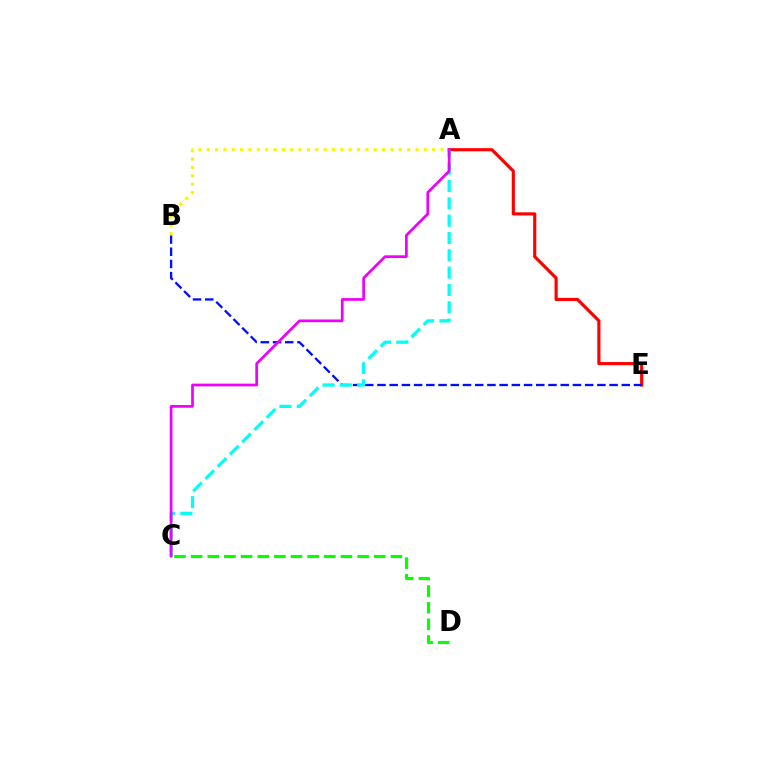{('A', 'E'): [{'color': '#ff0000', 'line_style': 'solid', 'thickness': 2.26}], ('B', 'E'): [{'color': '#0010ff', 'line_style': 'dashed', 'thickness': 1.66}], ('A', 'C'): [{'color': '#00fff6', 'line_style': 'dashed', 'thickness': 2.35}, {'color': '#ee00ff', 'line_style': 'solid', 'thickness': 1.95}], ('A', 'B'): [{'color': '#fcf500', 'line_style': 'dotted', 'thickness': 2.27}], ('C', 'D'): [{'color': '#08ff00', 'line_style': 'dashed', 'thickness': 2.26}]}